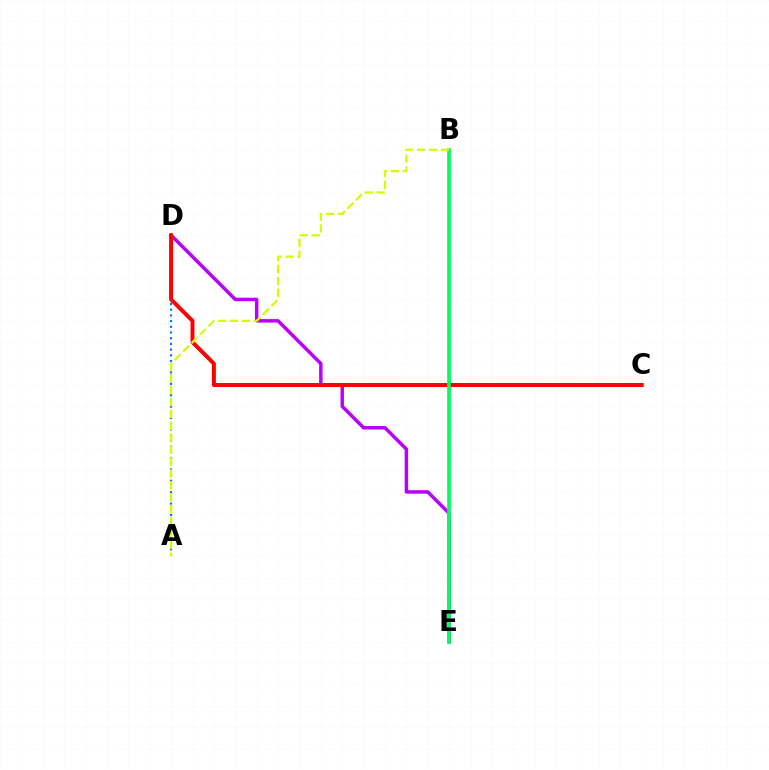{('A', 'D'): [{'color': '#0074ff', 'line_style': 'dotted', 'thickness': 1.55}], ('D', 'E'): [{'color': '#b900ff', 'line_style': 'solid', 'thickness': 2.5}], ('C', 'D'): [{'color': '#ff0000', 'line_style': 'solid', 'thickness': 2.86}], ('B', 'E'): [{'color': '#00ff5c', 'line_style': 'solid', 'thickness': 2.64}], ('A', 'B'): [{'color': '#d1ff00', 'line_style': 'dashed', 'thickness': 1.62}]}